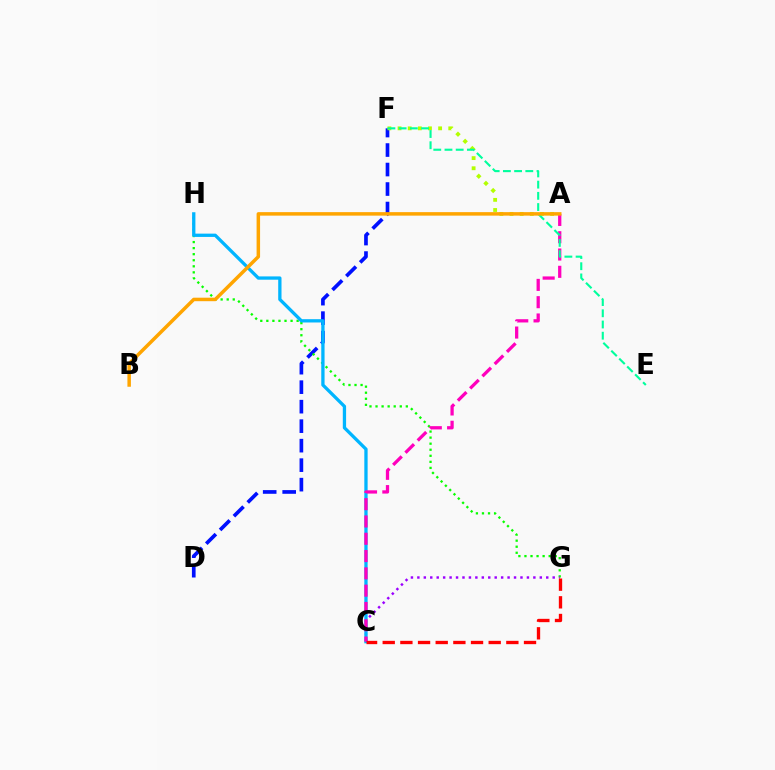{('D', 'F'): [{'color': '#0010ff', 'line_style': 'dashed', 'thickness': 2.65}], ('A', 'F'): [{'color': '#b3ff00', 'line_style': 'dotted', 'thickness': 2.76}], ('G', 'H'): [{'color': '#08ff00', 'line_style': 'dotted', 'thickness': 1.65}], ('C', 'G'): [{'color': '#9b00ff', 'line_style': 'dotted', 'thickness': 1.75}, {'color': '#ff0000', 'line_style': 'dashed', 'thickness': 2.4}], ('C', 'H'): [{'color': '#00b5ff', 'line_style': 'solid', 'thickness': 2.37}], ('A', 'C'): [{'color': '#ff00bd', 'line_style': 'dashed', 'thickness': 2.35}], ('E', 'F'): [{'color': '#00ff9d', 'line_style': 'dashed', 'thickness': 1.52}], ('A', 'B'): [{'color': '#ffa500', 'line_style': 'solid', 'thickness': 2.52}]}